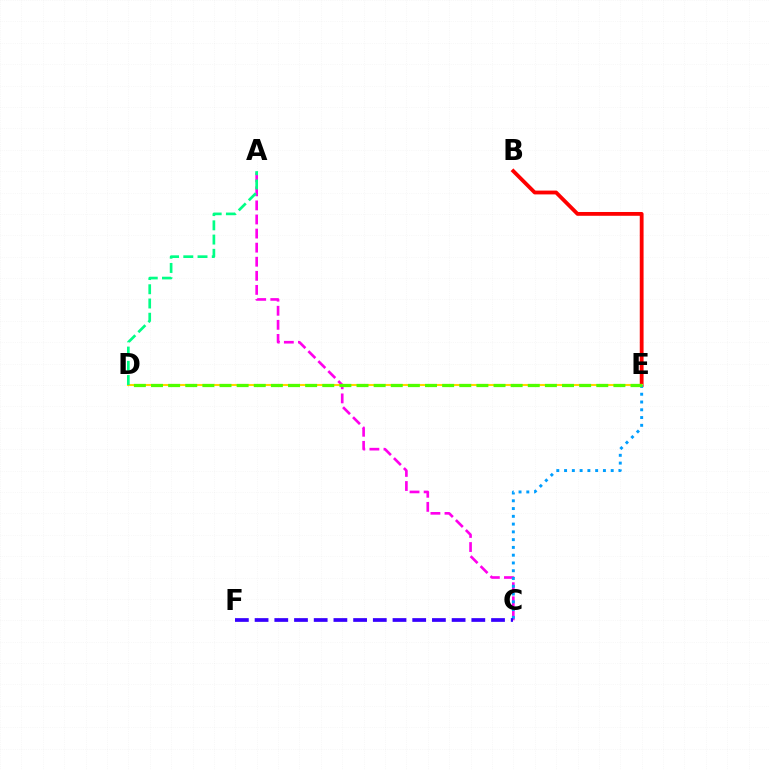{('A', 'C'): [{'color': '#ff00ed', 'line_style': 'dashed', 'thickness': 1.91}], ('B', 'E'): [{'color': '#ff0000', 'line_style': 'solid', 'thickness': 2.74}], ('D', 'E'): [{'color': '#ffd500', 'line_style': 'solid', 'thickness': 1.5}, {'color': '#4fff00', 'line_style': 'dashed', 'thickness': 2.33}], ('A', 'D'): [{'color': '#00ff86', 'line_style': 'dashed', 'thickness': 1.93}], ('C', 'E'): [{'color': '#009eff', 'line_style': 'dotted', 'thickness': 2.11}], ('C', 'F'): [{'color': '#3700ff', 'line_style': 'dashed', 'thickness': 2.68}]}